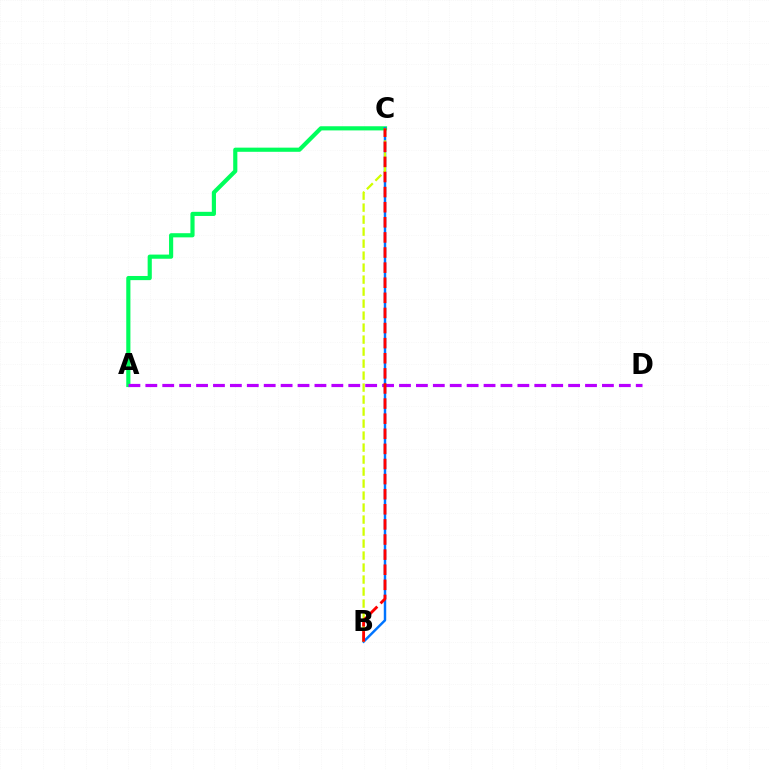{('A', 'C'): [{'color': '#00ff5c', 'line_style': 'solid', 'thickness': 2.99}], ('A', 'D'): [{'color': '#b900ff', 'line_style': 'dashed', 'thickness': 2.3}], ('B', 'C'): [{'color': '#0074ff', 'line_style': 'solid', 'thickness': 1.77}, {'color': '#d1ff00', 'line_style': 'dashed', 'thickness': 1.63}, {'color': '#ff0000', 'line_style': 'dashed', 'thickness': 2.05}]}